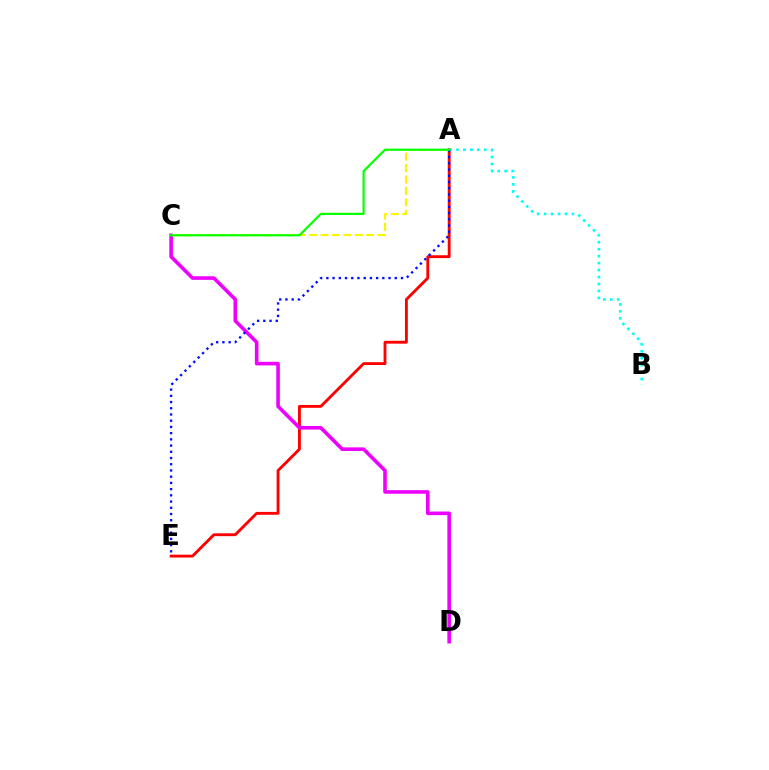{('A', 'E'): [{'color': '#ff0000', 'line_style': 'solid', 'thickness': 2.05}, {'color': '#0010ff', 'line_style': 'dotted', 'thickness': 1.69}], ('C', 'D'): [{'color': '#ee00ff', 'line_style': 'solid', 'thickness': 2.6}], ('A', 'B'): [{'color': '#00fff6', 'line_style': 'dotted', 'thickness': 1.89}], ('A', 'C'): [{'color': '#fcf500', 'line_style': 'dashed', 'thickness': 1.55}, {'color': '#08ff00', 'line_style': 'solid', 'thickness': 1.58}]}